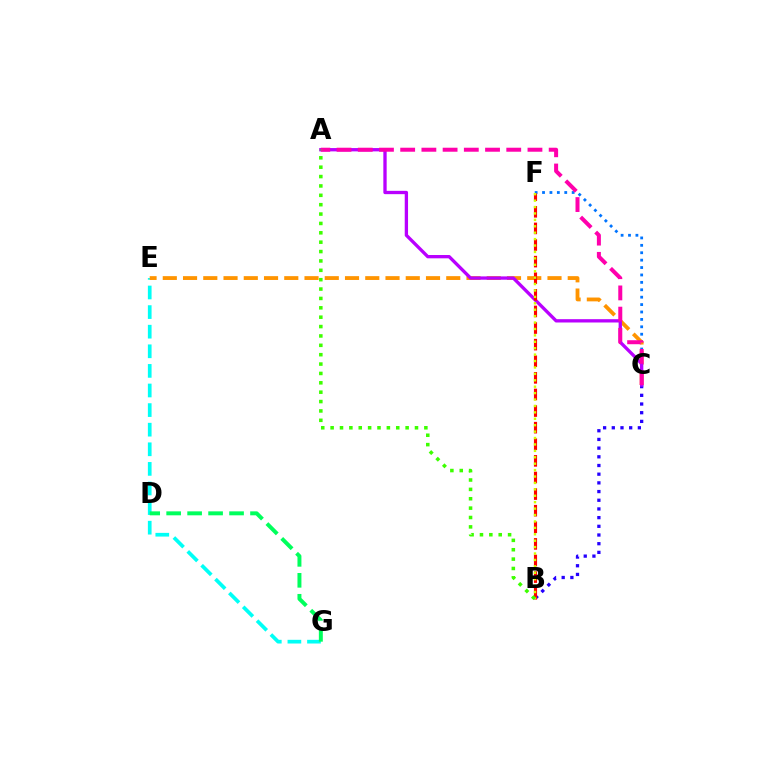{('E', 'G'): [{'color': '#00fff6', 'line_style': 'dashed', 'thickness': 2.66}], ('C', 'F'): [{'color': '#0074ff', 'line_style': 'dotted', 'thickness': 2.01}], ('B', 'C'): [{'color': '#2500ff', 'line_style': 'dotted', 'thickness': 2.36}], ('C', 'E'): [{'color': '#ff9400', 'line_style': 'dashed', 'thickness': 2.75}], ('A', 'C'): [{'color': '#b900ff', 'line_style': 'solid', 'thickness': 2.39}, {'color': '#ff00ac', 'line_style': 'dashed', 'thickness': 2.88}], ('B', 'F'): [{'color': '#ff0000', 'line_style': 'dashed', 'thickness': 2.26}, {'color': '#d1ff00', 'line_style': 'dotted', 'thickness': 1.74}], ('D', 'G'): [{'color': '#00ff5c', 'line_style': 'dashed', 'thickness': 2.85}], ('A', 'B'): [{'color': '#3dff00', 'line_style': 'dotted', 'thickness': 2.55}]}